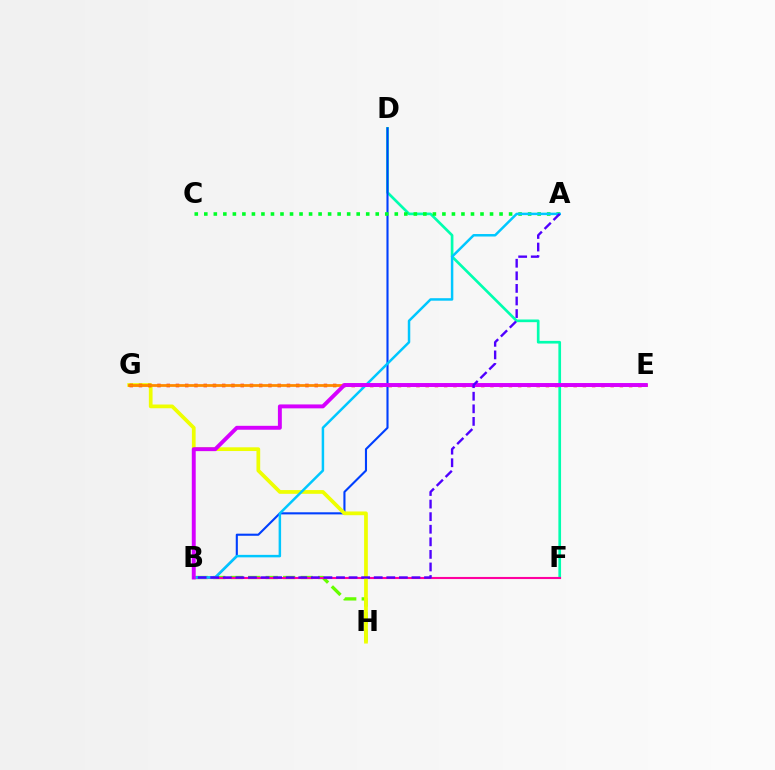{('D', 'F'): [{'color': '#00ffaf', 'line_style': 'solid', 'thickness': 1.93}], ('B', 'H'): [{'color': '#66ff00', 'line_style': 'dashed', 'thickness': 2.37}], ('B', 'D'): [{'color': '#003fff', 'line_style': 'solid', 'thickness': 1.52}], ('B', 'F'): [{'color': '#ff00a0', 'line_style': 'solid', 'thickness': 1.52}], ('A', 'C'): [{'color': '#00ff27', 'line_style': 'dotted', 'thickness': 2.59}], ('G', 'H'): [{'color': '#eeff00', 'line_style': 'solid', 'thickness': 2.69}], ('E', 'G'): [{'color': '#ff0000', 'line_style': 'dotted', 'thickness': 2.51}, {'color': '#ff8800', 'line_style': 'solid', 'thickness': 2.0}], ('A', 'B'): [{'color': '#00c7ff', 'line_style': 'solid', 'thickness': 1.79}, {'color': '#4f00ff', 'line_style': 'dashed', 'thickness': 1.71}], ('B', 'E'): [{'color': '#d600ff', 'line_style': 'solid', 'thickness': 2.82}]}